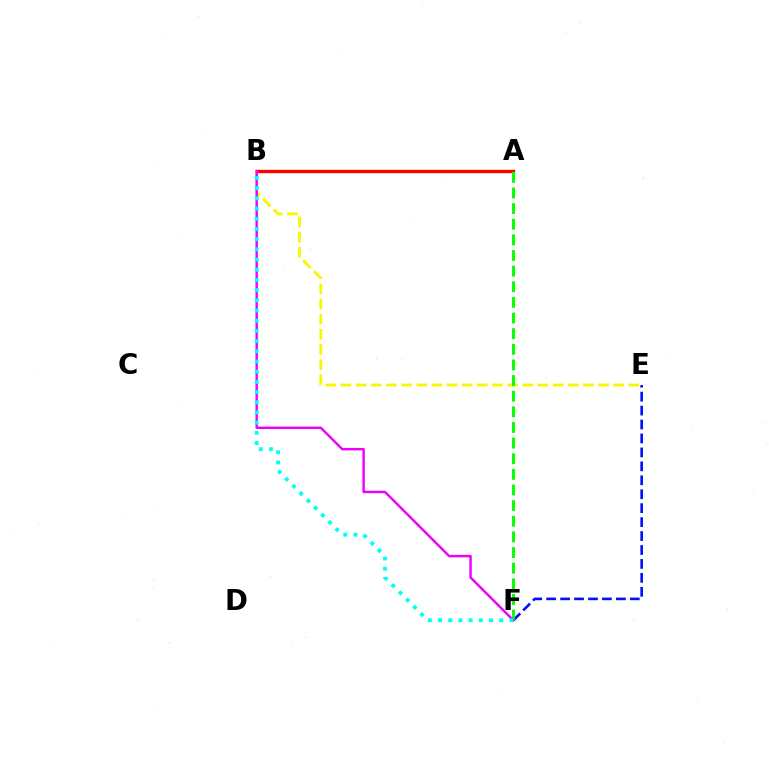{('A', 'B'): [{'color': '#ff0000', 'line_style': 'solid', 'thickness': 2.43}], ('B', 'E'): [{'color': '#fcf500', 'line_style': 'dashed', 'thickness': 2.06}], ('E', 'F'): [{'color': '#0010ff', 'line_style': 'dashed', 'thickness': 1.89}], ('A', 'F'): [{'color': '#08ff00', 'line_style': 'dashed', 'thickness': 2.12}], ('B', 'F'): [{'color': '#ee00ff', 'line_style': 'solid', 'thickness': 1.76}, {'color': '#00fff6', 'line_style': 'dotted', 'thickness': 2.77}]}